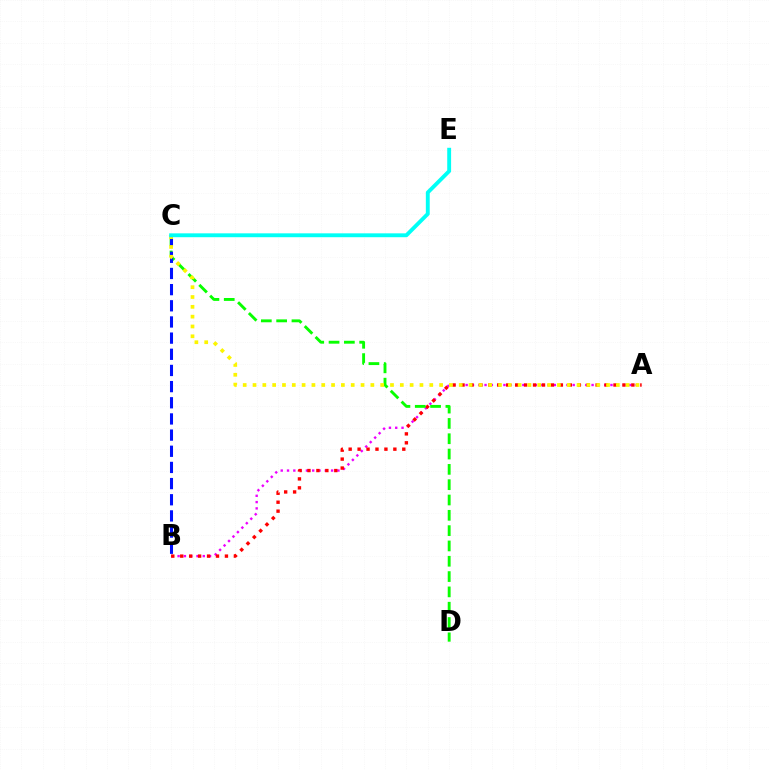{('A', 'B'): [{'color': '#ee00ff', 'line_style': 'dotted', 'thickness': 1.71}, {'color': '#ff0000', 'line_style': 'dotted', 'thickness': 2.43}], ('C', 'D'): [{'color': '#08ff00', 'line_style': 'dashed', 'thickness': 2.08}], ('B', 'C'): [{'color': '#0010ff', 'line_style': 'dashed', 'thickness': 2.2}], ('A', 'C'): [{'color': '#fcf500', 'line_style': 'dotted', 'thickness': 2.67}], ('C', 'E'): [{'color': '#00fff6', 'line_style': 'solid', 'thickness': 2.79}]}